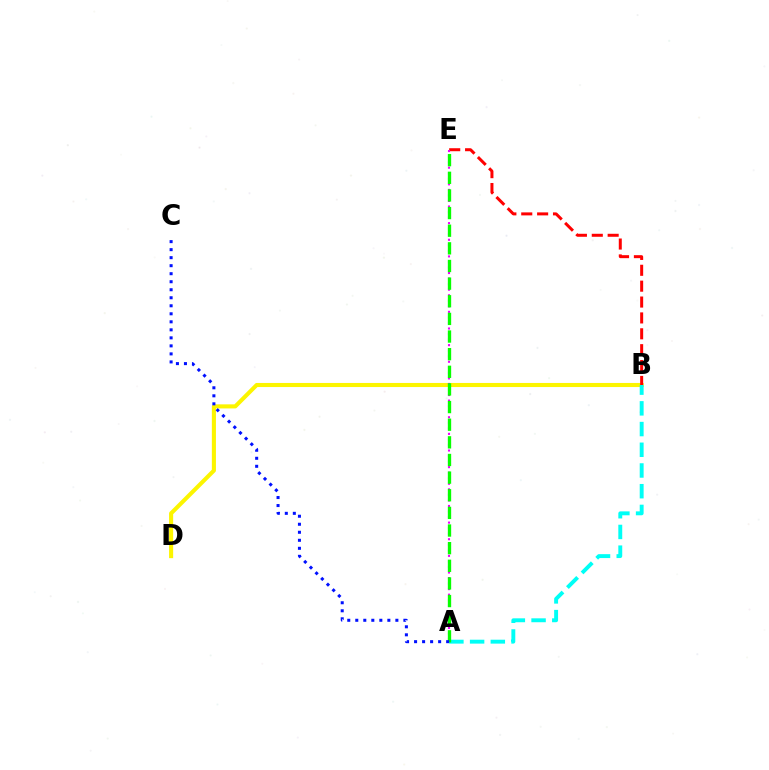{('B', 'D'): [{'color': '#fcf500', 'line_style': 'solid', 'thickness': 2.94}], ('A', 'B'): [{'color': '#00fff6', 'line_style': 'dashed', 'thickness': 2.81}], ('B', 'E'): [{'color': '#ff0000', 'line_style': 'dashed', 'thickness': 2.16}], ('A', 'E'): [{'color': '#ee00ff', 'line_style': 'dotted', 'thickness': 1.51}, {'color': '#08ff00', 'line_style': 'dashed', 'thickness': 2.4}], ('A', 'C'): [{'color': '#0010ff', 'line_style': 'dotted', 'thickness': 2.18}]}